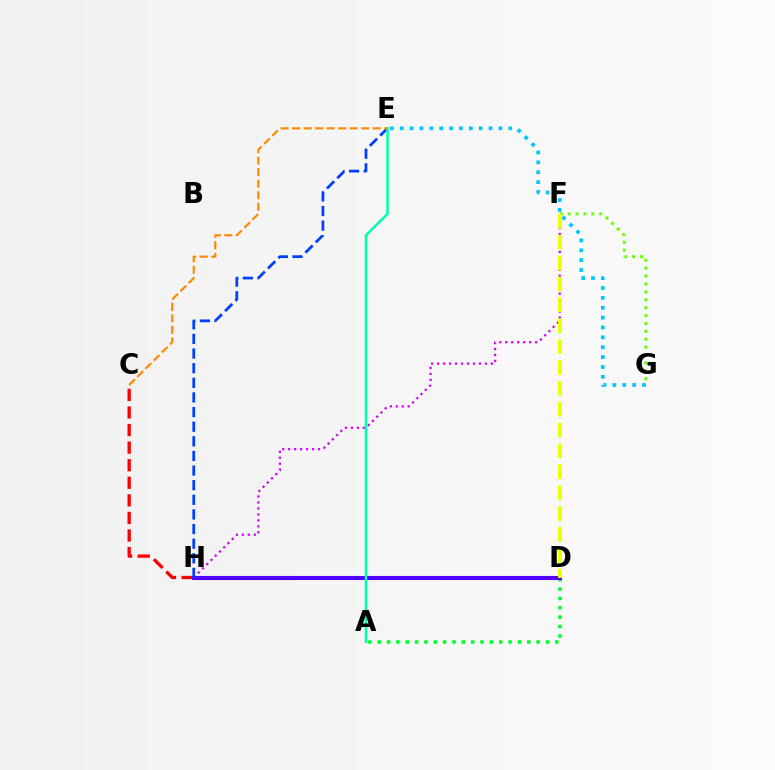{('F', 'H'): [{'color': '#d600ff', 'line_style': 'dotted', 'thickness': 1.62}], ('D', 'H'): [{'color': '#ff00a0', 'line_style': 'solid', 'thickness': 1.54}, {'color': '#4f00ff', 'line_style': 'solid', 'thickness': 2.95}], ('C', 'H'): [{'color': '#ff0000', 'line_style': 'dashed', 'thickness': 2.39}], ('E', 'G'): [{'color': '#00c7ff', 'line_style': 'dotted', 'thickness': 2.68}], ('A', 'D'): [{'color': '#00ff27', 'line_style': 'dotted', 'thickness': 2.54}], ('F', 'G'): [{'color': '#66ff00', 'line_style': 'dotted', 'thickness': 2.15}], ('E', 'H'): [{'color': '#003fff', 'line_style': 'dashed', 'thickness': 1.99}], ('A', 'E'): [{'color': '#00ffaf', 'line_style': 'solid', 'thickness': 1.81}], ('D', 'F'): [{'color': '#eeff00', 'line_style': 'dashed', 'thickness': 2.84}], ('C', 'E'): [{'color': '#ff8800', 'line_style': 'dashed', 'thickness': 1.56}]}